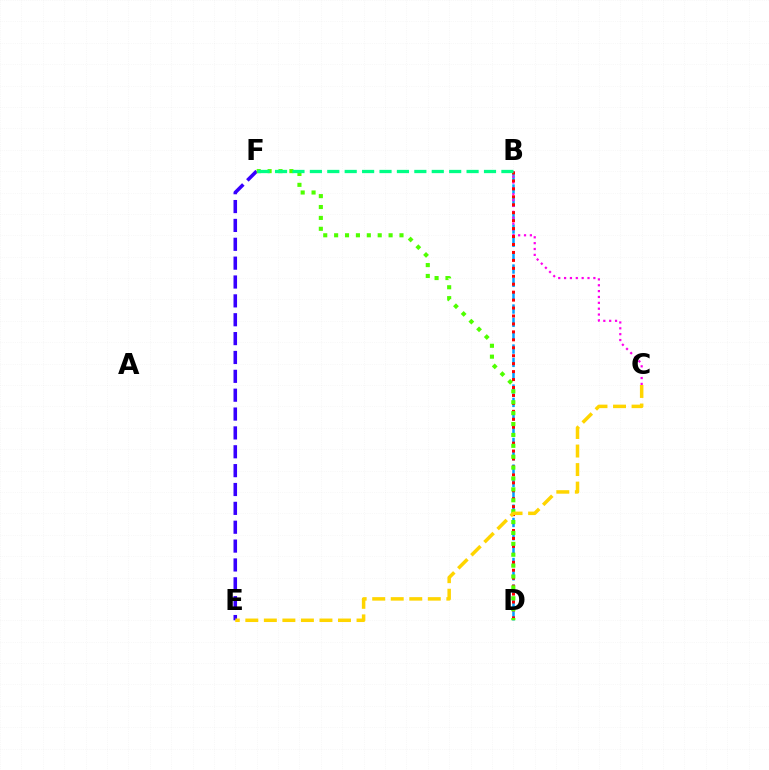{('B', 'D'): [{'color': '#009eff', 'line_style': 'dashed', 'thickness': 1.81}, {'color': '#ff0000', 'line_style': 'dotted', 'thickness': 2.16}], ('B', 'C'): [{'color': '#ff00ed', 'line_style': 'dotted', 'thickness': 1.59}], ('E', 'F'): [{'color': '#3700ff', 'line_style': 'dashed', 'thickness': 2.56}], ('D', 'F'): [{'color': '#4fff00', 'line_style': 'dotted', 'thickness': 2.96}], ('C', 'E'): [{'color': '#ffd500', 'line_style': 'dashed', 'thickness': 2.52}], ('B', 'F'): [{'color': '#00ff86', 'line_style': 'dashed', 'thickness': 2.37}]}